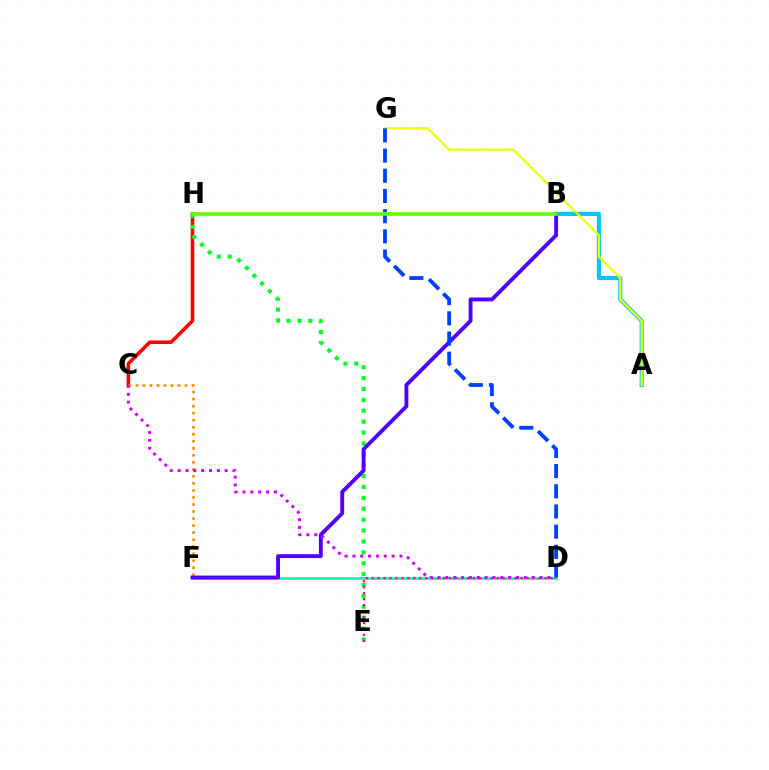{('C', 'H'): [{'color': '#ff0000', 'line_style': 'solid', 'thickness': 2.56}], ('A', 'B'): [{'color': '#00c7ff', 'line_style': 'solid', 'thickness': 2.97}], ('D', 'F'): [{'color': '#00ffaf', 'line_style': 'solid', 'thickness': 1.89}], ('E', 'H'): [{'color': '#00ff27', 'line_style': 'dotted', 'thickness': 2.96}], ('D', 'E'): [{'color': '#ff00a0', 'line_style': 'dotted', 'thickness': 1.62}], ('C', 'F'): [{'color': '#ff8800', 'line_style': 'dotted', 'thickness': 1.91}], ('B', 'F'): [{'color': '#4f00ff', 'line_style': 'solid', 'thickness': 2.79}], ('C', 'D'): [{'color': '#d600ff', 'line_style': 'dotted', 'thickness': 2.13}], ('A', 'G'): [{'color': '#eeff00', 'line_style': 'solid', 'thickness': 1.61}], ('D', 'G'): [{'color': '#003fff', 'line_style': 'dashed', 'thickness': 2.74}], ('B', 'H'): [{'color': '#66ff00', 'line_style': 'solid', 'thickness': 2.64}]}